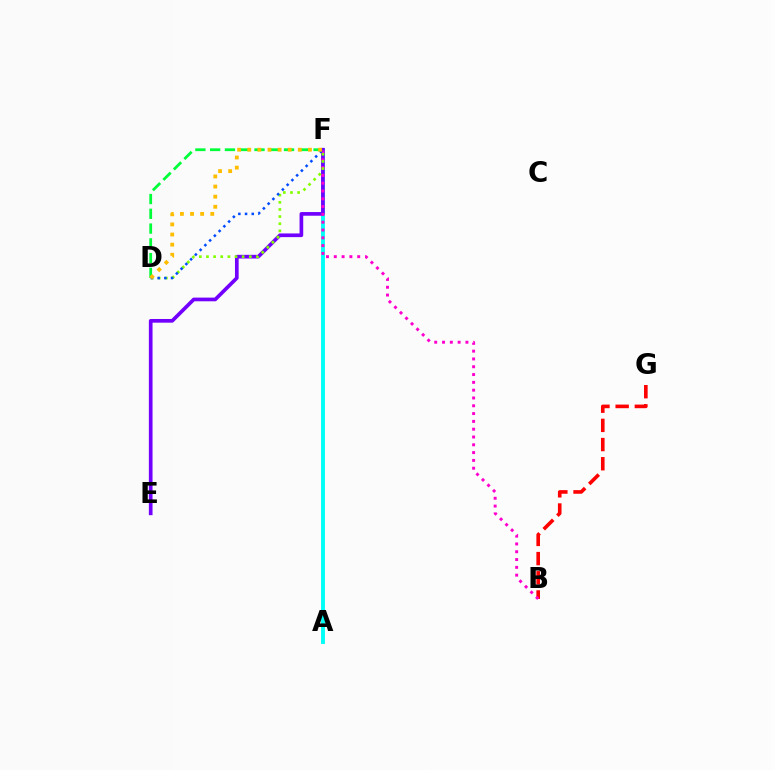{('A', 'F'): [{'color': '#00fff6', 'line_style': 'solid', 'thickness': 2.8}], ('D', 'F'): [{'color': '#00ff39', 'line_style': 'dashed', 'thickness': 2.01}, {'color': '#84ff00', 'line_style': 'dotted', 'thickness': 1.94}, {'color': '#004bff', 'line_style': 'dotted', 'thickness': 1.82}, {'color': '#ffbd00', 'line_style': 'dotted', 'thickness': 2.75}], ('E', 'F'): [{'color': '#7200ff', 'line_style': 'solid', 'thickness': 2.65}], ('B', 'G'): [{'color': '#ff0000', 'line_style': 'dashed', 'thickness': 2.61}], ('B', 'F'): [{'color': '#ff00cf', 'line_style': 'dotted', 'thickness': 2.12}]}